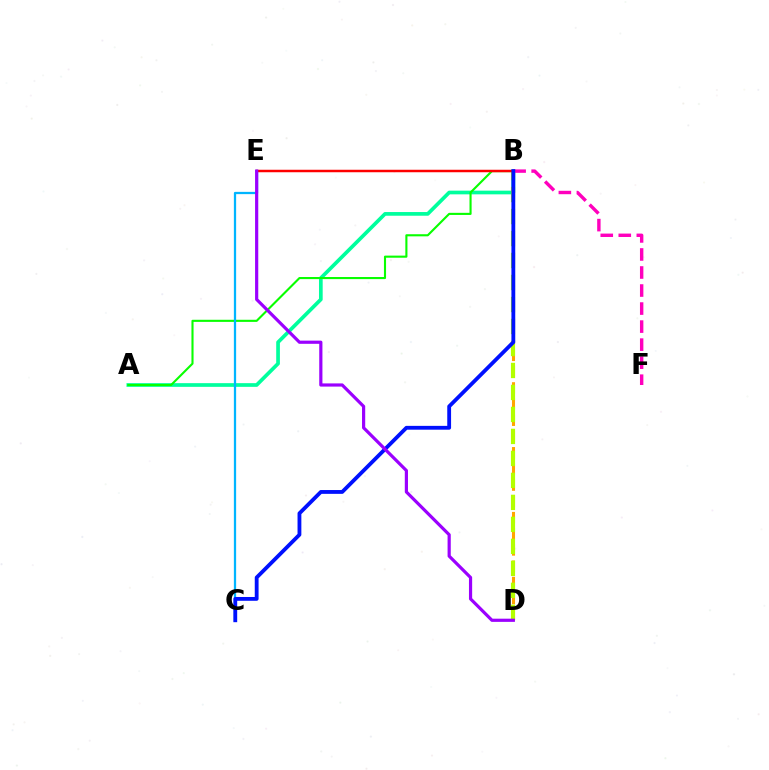{('B', 'D'): [{'color': '#ffa500', 'line_style': 'dashed', 'thickness': 2.2}, {'color': '#b3ff00', 'line_style': 'dashed', 'thickness': 2.99}], ('A', 'B'): [{'color': '#00ff9d', 'line_style': 'solid', 'thickness': 2.66}, {'color': '#08ff00', 'line_style': 'solid', 'thickness': 1.52}], ('C', 'E'): [{'color': '#00b5ff', 'line_style': 'solid', 'thickness': 1.63}], ('B', 'F'): [{'color': '#ff00bd', 'line_style': 'dashed', 'thickness': 2.45}], ('B', 'E'): [{'color': '#ff0000', 'line_style': 'solid', 'thickness': 1.79}], ('B', 'C'): [{'color': '#0010ff', 'line_style': 'solid', 'thickness': 2.75}], ('D', 'E'): [{'color': '#9b00ff', 'line_style': 'solid', 'thickness': 2.29}]}